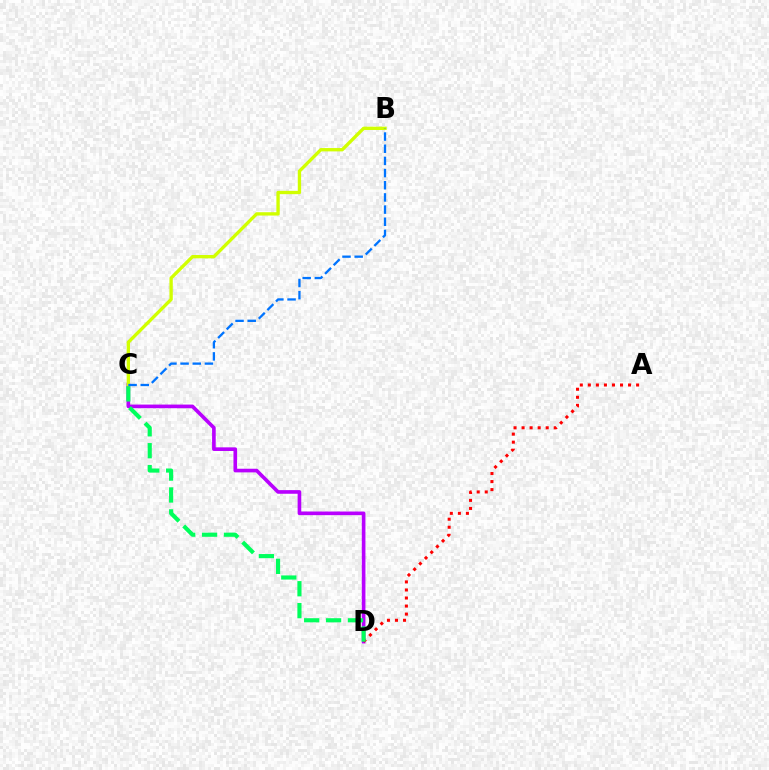{('C', 'D'): [{'color': '#b900ff', 'line_style': 'solid', 'thickness': 2.62}, {'color': '#00ff5c', 'line_style': 'dashed', 'thickness': 2.97}], ('A', 'D'): [{'color': '#ff0000', 'line_style': 'dotted', 'thickness': 2.19}], ('B', 'C'): [{'color': '#d1ff00', 'line_style': 'solid', 'thickness': 2.4}, {'color': '#0074ff', 'line_style': 'dashed', 'thickness': 1.65}]}